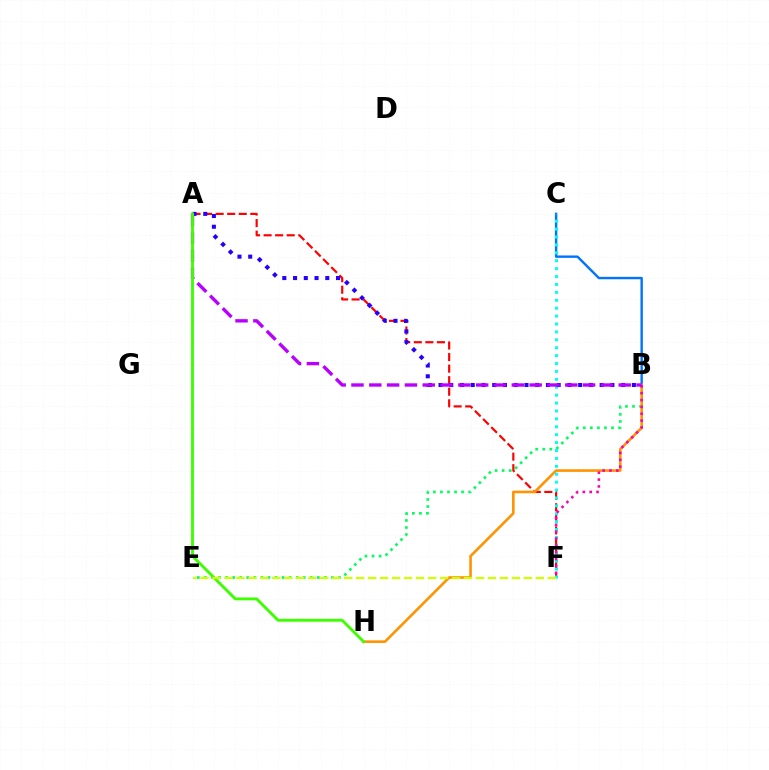{('B', 'E'): [{'color': '#00ff5c', 'line_style': 'dotted', 'thickness': 1.92}], ('B', 'C'): [{'color': '#0074ff', 'line_style': 'solid', 'thickness': 1.73}], ('A', 'F'): [{'color': '#ff0000', 'line_style': 'dashed', 'thickness': 1.57}], ('B', 'H'): [{'color': '#ff9400', 'line_style': 'solid', 'thickness': 1.88}], ('C', 'F'): [{'color': '#00fff6', 'line_style': 'dotted', 'thickness': 2.15}], ('A', 'B'): [{'color': '#2500ff', 'line_style': 'dotted', 'thickness': 2.92}, {'color': '#b900ff', 'line_style': 'dashed', 'thickness': 2.42}], ('B', 'F'): [{'color': '#ff00ac', 'line_style': 'dotted', 'thickness': 1.86}], ('A', 'H'): [{'color': '#3dff00', 'line_style': 'solid', 'thickness': 2.06}], ('E', 'F'): [{'color': '#d1ff00', 'line_style': 'dashed', 'thickness': 1.63}]}